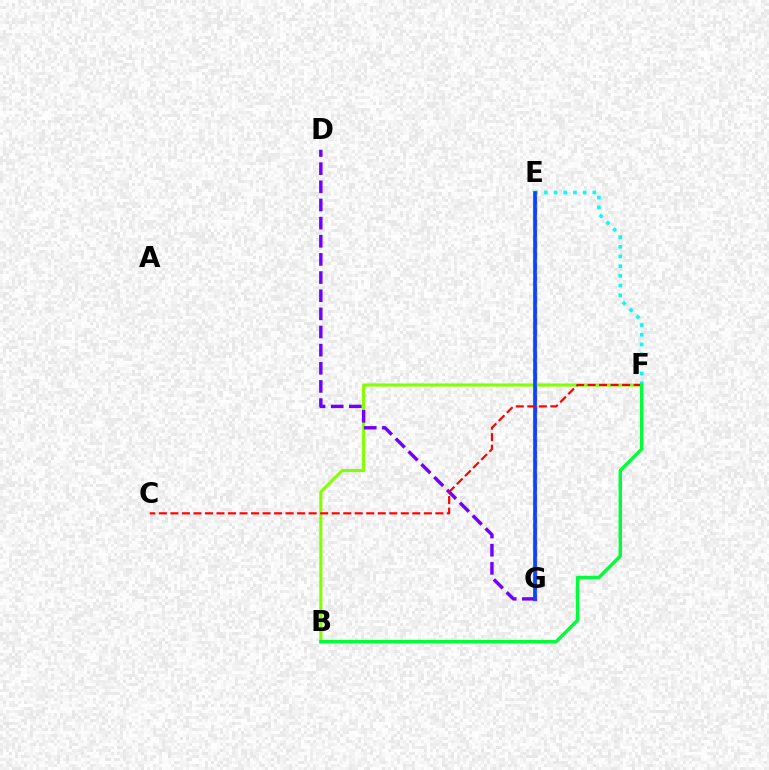{('E', 'G'): [{'color': '#ff00cf', 'line_style': 'solid', 'thickness': 2.37}, {'color': '#ffbd00', 'line_style': 'dotted', 'thickness': 2.99}, {'color': '#004bff', 'line_style': 'solid', 'thickness': 2.6}], ('B', 'F'): [{'color': '#84ff00', 'line_style': 'solid', 'thickness': 2.22}, {'color': '#00ff39', 'line_style': 'solid', 'thickness': 2.47}], ('D', 'G'): [{'color': '#7200ff', 'line_style': 'dashed', 'thickness': 2.47}], ('E', 'F'): [{'color': '#00fff6', 'line_style': 'dotted', 'thickness': 2.63}], ('C', 'F'): [{'color': '#ff0000', 'line_style': 'dashed', 'thickness': 1.57}]}